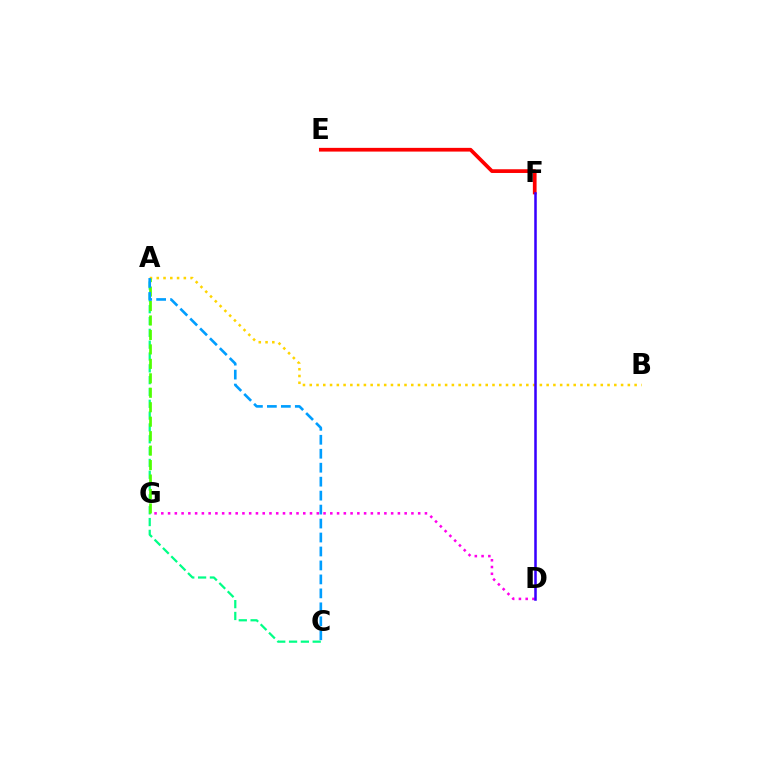{('A', 'B'): [{'color': '#ffd500', 'line_style': 'dotted', 'thickness': 1.84}], ('D', 'G'): [{'color': '#ff00ed', 'line_style': 'dotted', 'thickness': 1.84}], ('E', 'F'): [{'color': '#ff0000', 'line_style': 'solid', 'thickness': 2.68}], ('A', 'C'): [{'color': '#00ff86', 'line_style': 'dashed', 'thickness': 1.61}, {'color': '#009eff', 'line_style': 'dashed', 'thickness': 1.9}], ('A', 'G'): [{'color': '#4fff00', 'line_style': 'dashed', 'thickness': 1.96}], ('D', 'F'): [{'color': '#3700ff', 'line_style': 'solid', 'thickness': 1.82}]}